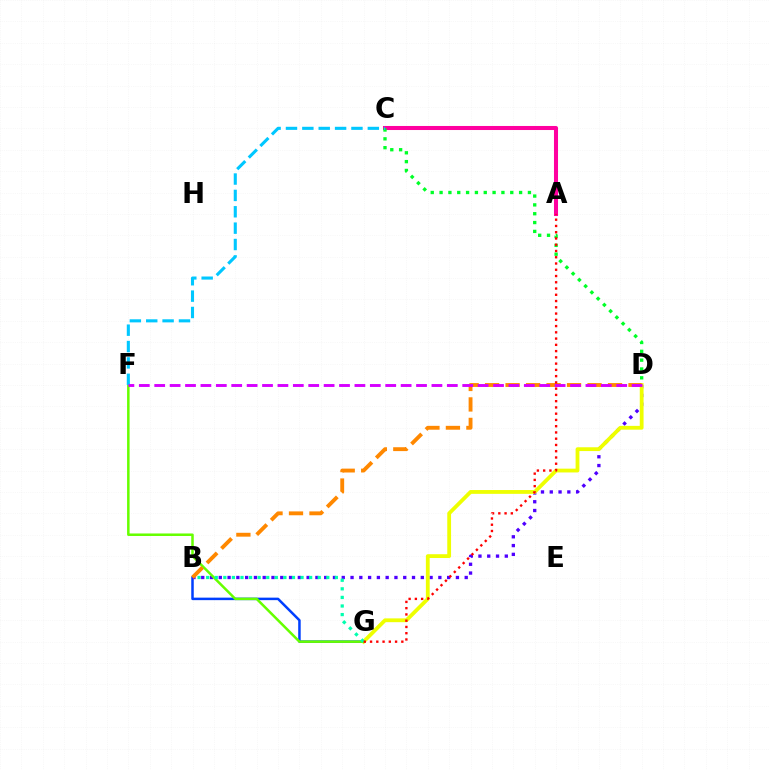{('B', 'G'): [{'color': '#003fff', 'line_style': 'solid', 'thickness': 1.8}, {'color': '#00ffaf', 'line_style': 'dotted', 'thickness': 2.33}], ('B', 'D'): [{'color': '#4f00ff', 'line_style': 'dotted', 'thickness': 2.39}, {'color': '#ff8800', 'line_style': 'dashed', 'thickness': 2.78}], ('A', 'C'): [{'color': '#ff00a0', 'line_style': 'solid', 'thickness': 2.91}], ('D', 'G'): [{'color': '#eeff00', 'line_style': 'solid', 'thickness': 2.74}], ('C', 'D'): [{'color': '#00ff27', 'line_style': 'dotted', 'thickness': 2.4}], ('F', 'G'): [{'color': '#66ff00', 'line_style': 'solid', 'thickness': 1.81}], ('C', 'F'): [{'color': '#00c7ff', 'line_style': 'dashed', 'thickness': 2.22}], ('A', 'G'): [{'color': '#ff0000', 'line_style': 'dotted', 'thickness': 1.7}], ('D', 'F'): [{'color': '#d600ff', 'line_style': 'dashed', 'thickness': 2.09}]}